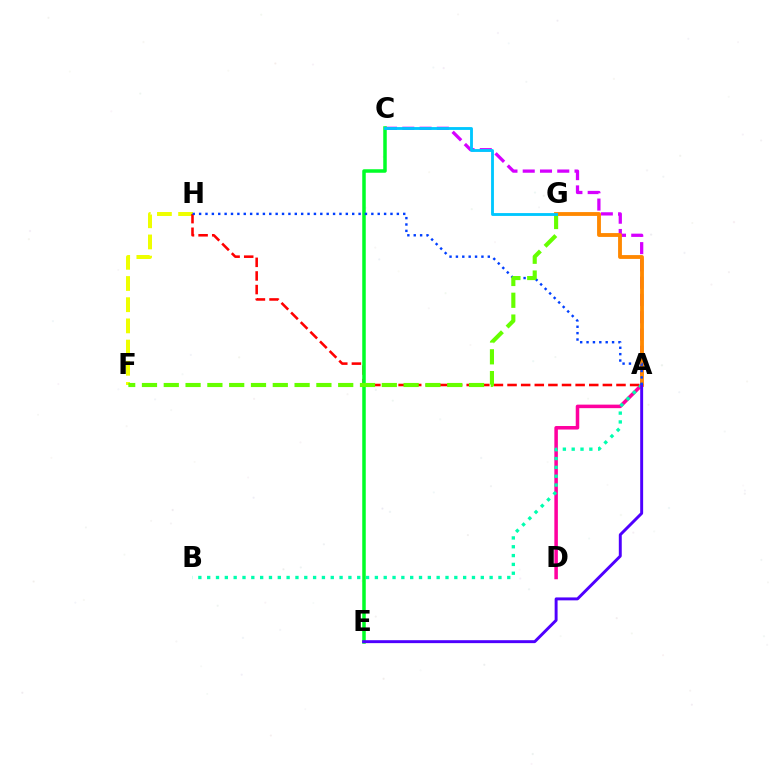{('F', 'H'): [{'color': '#eeff00', 'line_style': 'dashed', 'thickness': 2.88}], ('A', 'C'): [{'color': '#d600ff', 'line_style': 'dashed', 'thickness': 2.35}], ('A', 'D'): [{'color': '#ff00a0', 'line_style': 'solid', 'thickness': 2.54}], ('A', 'H'): [{'color': '#ff0000', 'line_style': 'dashed', 'thickness': 1.85}, {'color': '#003fff', 'line_style': 'dotted', 'thickness': 1.73}], ('A', 'B'): [{'color': '#00ffaf', 'line_style': 'dotted', 'thickness': 2.4}], ('C', 'E'): [{'color': '#00ff27', 'line_style': 'solid', 'thickness': 2.52}], ('A', 'G'): [{'color': '#ff8800', 'line_style': 'solid', 'thickness': 2.76}], ('A', 'E'): [{'color': '#4f00ff', 'line_style': 'solid', 'thickness': 2.11}], ('F', 'G'): [{'color': '#66ff00', 'line_style': 'dashed', 'thickness': 2.96}], ('C', 'G'): [{'color': '#00c7ff', 'line_style': 'solid', 'thickness': 2.05}]}